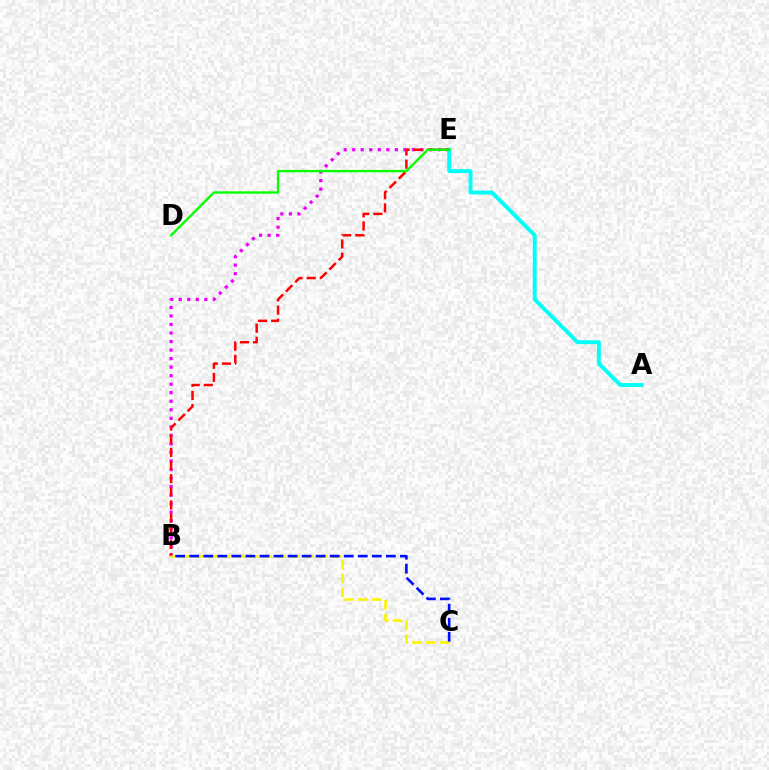{('B', 'E'): [{'color': '#ee00ff', 'line_style': 'dotted', 'thickness': 2.32}, {'color': '#ff0000', 'line_style': 'dashed', 'thickness': 1.79}], ('A', 'E'): [{'color': '#00fff6', 'line_style': 'solid', 'thickness': 2.8}], ('B', 'C'): [{'color': '#fcf500', 'line_style': 'dashed', 'thickness': 1.88}, {'color': '#0010ff', 'line_style': 'dashed', 'thickness': 1.91}], ('D', 'E'): [{'color': '#08ff00', 'line_style': 'solid', 'thickness': 1.71}]}